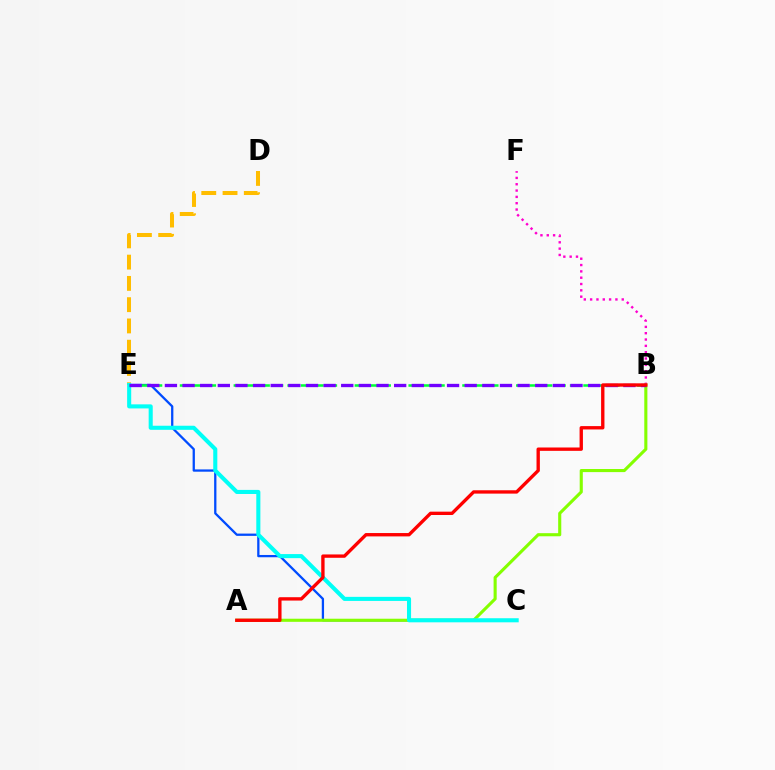{('D', 'E'): [{'color': '#ffbd00', 'line_style': 'dashed', 'thickness': 2.89}], ('C', 'E'): [{'color': '#004bff', 'line_style': 'solid', 'thickness': 1.64}, {'color': '#00fff6', 'line_style': 'solid', 'thickness': 2.93}], ('B', 'F'): [{'color': '#ff00cf', 'line_style': 'dotted', 'thickness': 1.72}], ('A', 'B'): [{'color': '#84ff00', 'line_style': 'solid', 'thickness': 2.23}, {'color': '#ff0000', 'line_style': 'solid', 'thickness': 2.41}], ('B', 'E'): [{'color': '#00ff39', 'line_style': 'dashed', 'thickness': 1.83}, {'color': '#7200ff', 'line_style': 'dashed', 'thickness': 2.4}]}